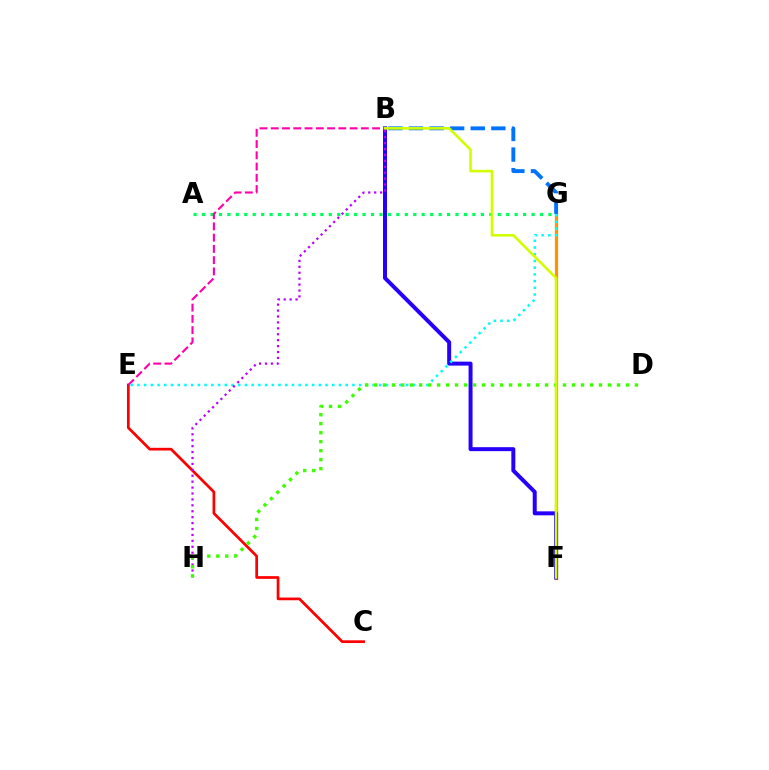{('C', 'E'): [{'color': '#ff0000', 'line_style': 'solid', 'thickness': 1.96}], ('A', 'G'): [{'color': '#00ff5c', 'line_style': 'dotted', 'thickness': 2.3}], ('F', 'G'): [{'color': '#ff9400', 'line_style': 'solid', 'thickness': 2.33}], ('B', 'F'): [{'color': '#2500ff', 'line_style': 'solid', 'thickness': 2.86}, {'color': '#d1ff00', 'line_style': 'solid', 'thickness': 1.87}], ('B', 'E'): [{'color': '#ff00ac', 'line_style': 'dashed', 'thickness': 1.53}], ('E', 'G'): [{'color': '#00fff6', 'line_style': 'dotted', 'thickness': 1.83}], ('B', 'G'): [{'color': '#0074ff', 'line_style': 'dashed', 'thickness': 2.8}], ('B', 'H'): [{'color': '#b900ff', 'line_style': 'dotted', 'thickness': 1.61}], ('D', 'H'): [{'color': '#3dff00', 'line_style': 'dotted', 'thickness': 2.44}]}